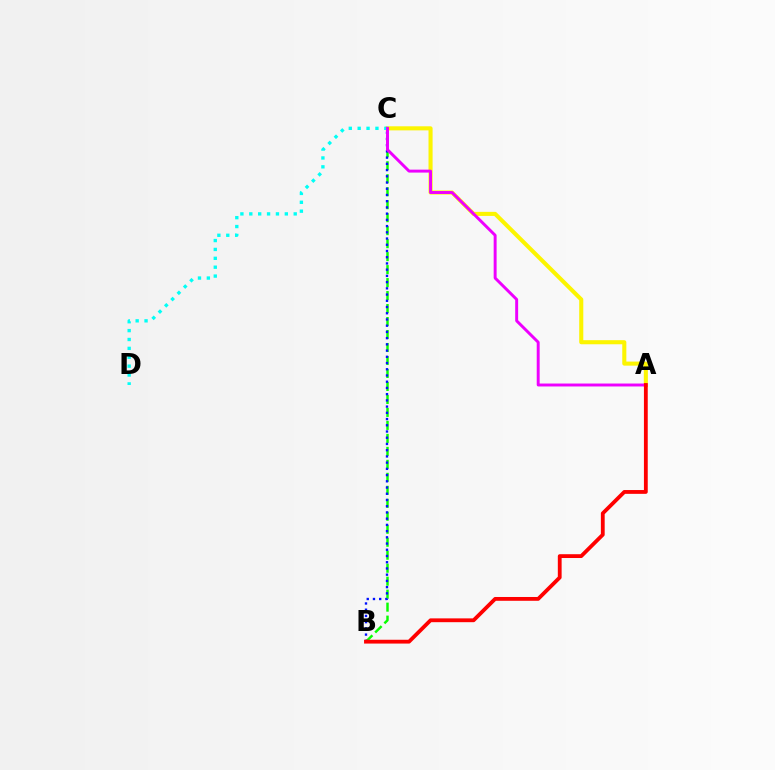{('B', 'C'): [{'color': '#08ff00', 'line_style': 'dashed', 'thickness': 1.76}, {'color': '#0010ff', 'line_style': 'dotted', 'thickness': 1.69}], ('A', 'C'): [{'color': '#fcf500', 'line_style': 'solid', 'thickness': 2.94}, {'color': '#ee00ff', 'line_style': 'solid', 'thickness': 2.12}], ('C', 'D'): [{'color': '#00fff6', 'line_style': 'dotted', 'thickness': 2.41}], ('A', 'B'): [{'color': '#ff0000', 'line_style': 'solid', 'thickness': 2.74}]}